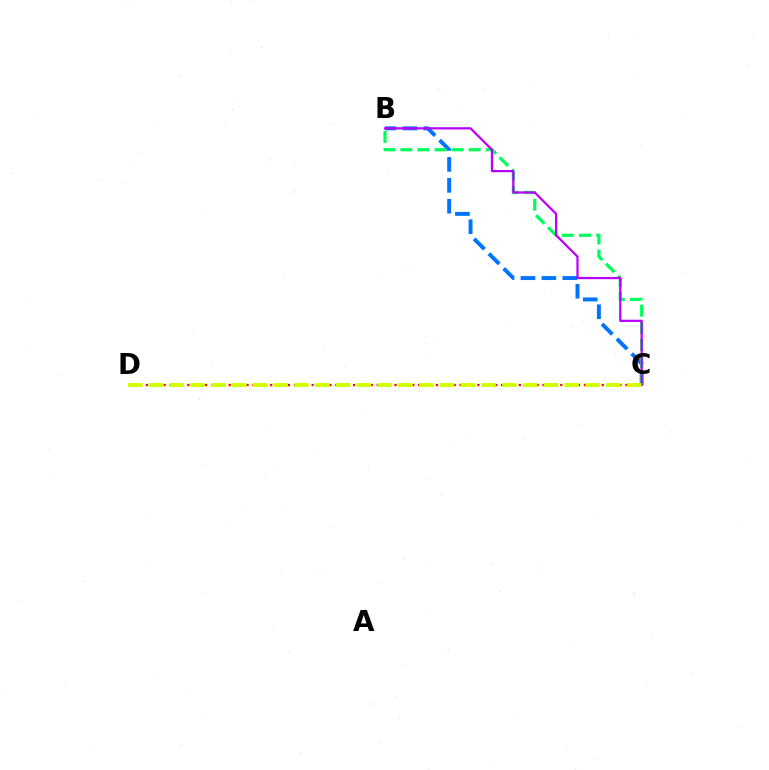{('B', 'C'): [{'color': '#0074ff', 'line_style': 'dashed', 'thickness': 2.84}, {'color': '#00ff5c', 'line_style': 'dashed', 'thickness': 2.32}, {'color': '#b900ff', 'line_style': 'solid', 'thickness': 1.61}], ('C', 'D'): [{'color': '#ff0000', 'line_style': 'dotted', 'thickness': 1.61}, {'color': '#d1ff00', 'line_style': 'dashed', 'thickness': 2.82}]}